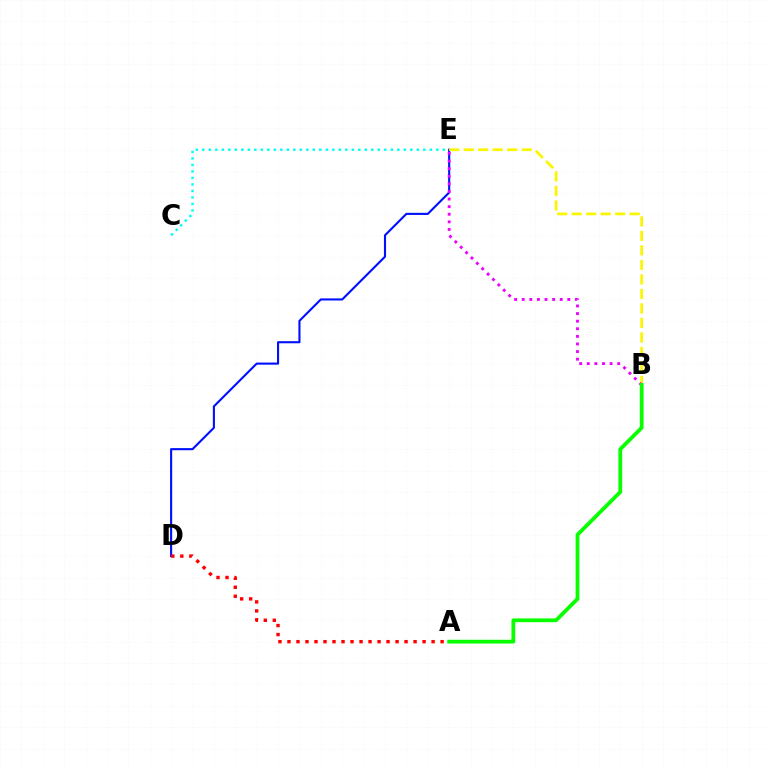{('D', 'E'): [{'color': '#0010ff', 'line_style': 'solid', 'thickness': 1.52}], ('B', 'E'): [{'color': '#fcf500', 'line_style': 'dashed', 'thickness': 1.97}, {'color': '#ee00ff', 'line_style': 'dotted', 'thickness': 2.07}], ('A', 'B'): [{'color': '#08ff00', 'line_style': 'solid', 'thickness': 2.72}], ('A', 'D'): [{'color': '#ff0000', 'line_style': 'dotted', 'thickness': 2.45}], ('C', 'E'): [{'color': '#00fff6', 'line_style': 'dotted', 'thickness': 1.77}]}